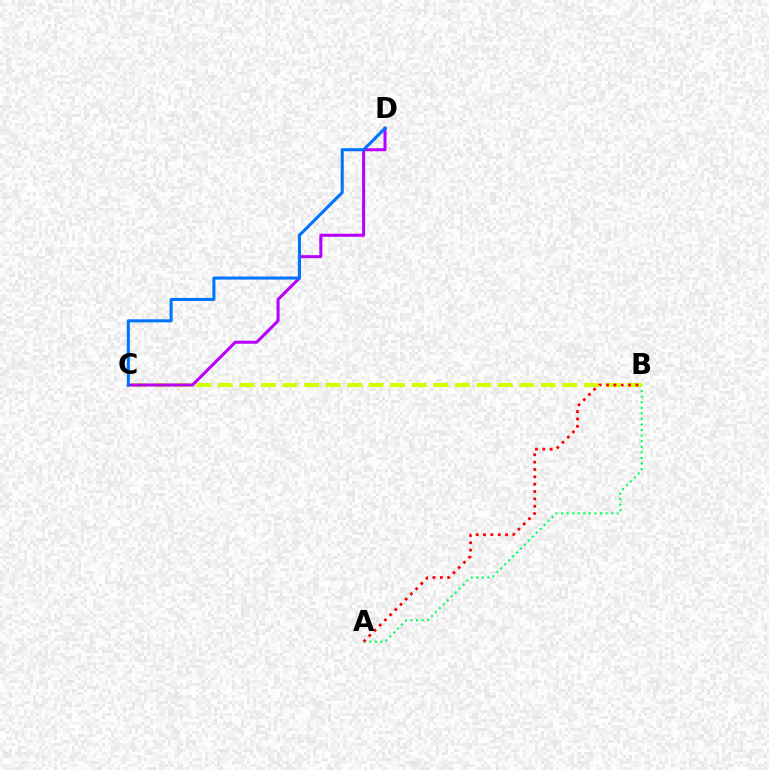{('A', 'B'): [{'color': '#00ff5c', 'line_style': 'dotted', 'thickness': 1.51}, {'color': '#ff0000', 'line_style': 'dotted', 'thickness': 2.0}], ('B', 'C'): [{'color': '#d1ff00', 'line_style': 'dashed', 'thickness': 2.93}], ('C', 'D'): [{'color': '#b900ff', 'line_style': 'solid', 'thickness': 2.18}, {'color': '#0074ff', 'line_style': 'solid', 'thickness': 2.21}]}